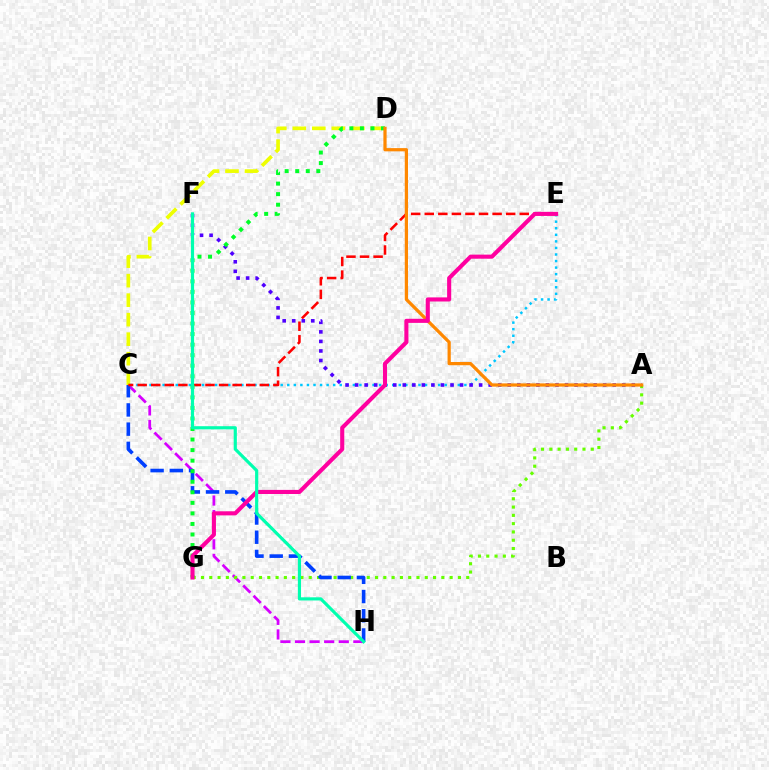{('C', 'H'): [{'color': '#d600ff', 'line_style': 'dashed', 'thickness': 1.98}, {'color': '#003fff', 'line_style': 'dashed', 'thickness': 2.61}], ('C', 'E'): [{'color': '#00c7ff', 'line_style': 'dotted', 'thickness': 1.78}, {'color': '#ff0000', 'line_style': 'dashed', 'thickness': 1.84}], ('C', 'D'): [{'color': '#eeff00', 'line_style': 'dashed', 'thickness': 2.65}], ('A', 'G'): [{'color': '#66ff00', 'line_style': 'dotted', 'thickness': 2.25}], ('A', 'F'): [{'color': '#4f00ff', 'line_style': 'dotted', 'thickness': 2.59}], ('D', 'G'): [{'color': '#00ff27', 'line_style': 'dotted', 'thickness': 2.87}], ('A', 'D'): [{'color': '#ff8800', 'line_style': 'solid', 'thickness': 2.32}], ('E', 'G'): [{'color': '#ff00a0', 'line_style': 'solid', 'thickness': 2.95}], ('F', 'H'): [{'color': '#00ffaf', 'line_style': 'solid', 'thickness': 2.28}]}